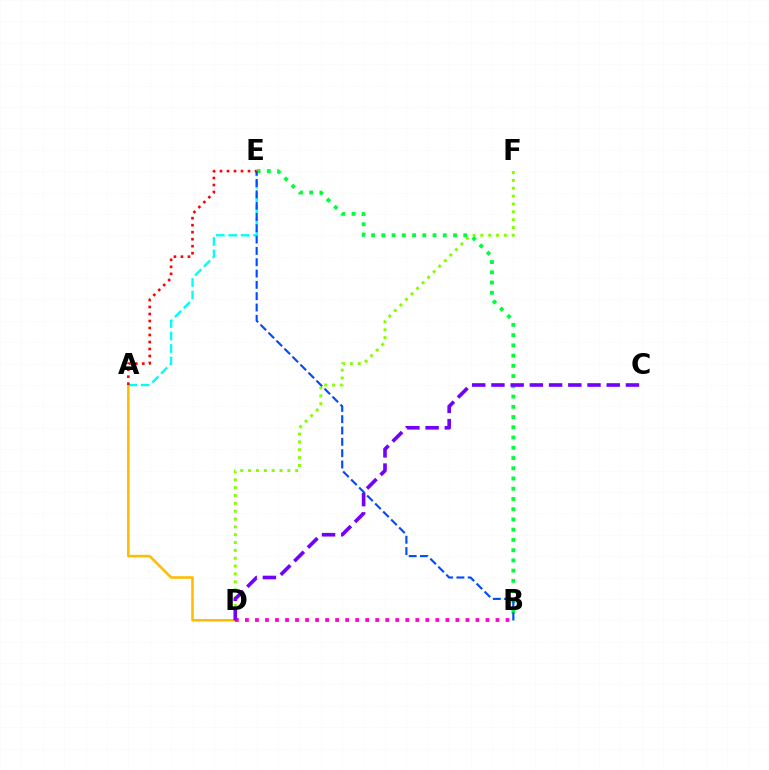{('A', 'E'): [{'color': '#00fff6', 'line_style': 'dashed', 'thickness': 1.7}, {'color': '#ff0000', 'line_style': 'dotted', 'thickness': 1.9}], ('D', 'F'): [{'color': '#84ff00', 'line_style': 'dotted', 'thickness': 2.13}], ('B', 'E'): [{'color': '#00ff39', 'line_style': 'dotted', 'thickness': 2.78}, {'color': '#004bff', 'line_style': 'dashed', 'thickness': 1.54}], ('A', 'D'): [{'color': '#ffbd00', 'line_style': 'solid', 'thickness': 1.85}], ('B', 'D'): [{'color': '#ff00cf', 'line_style': 'dotted', 'thickness': 2.72}], ('C', 'D'): [{'color': '#7200ff', 'line_style': 'dashed', 'thickness': 2.61}]}